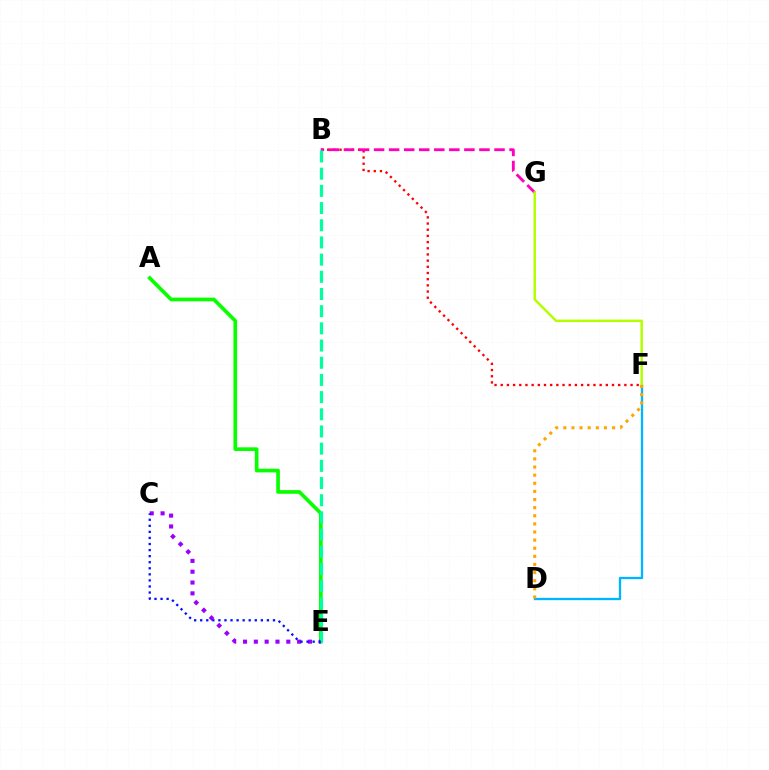{('B', 'F'): [{'color': '#ff0000', 'line_style': 'dotted', 'thickness': 1.68}], ('A', 'E'): [{'color': '#08ff00', 'line_style': 'solid', 'thickness': 2.65}], ('C', 'E'): [{'color': '#9b00ff', 'line_style': 'dotted', 'thickness': 2.94}, {'color': '#0010ff', 'line_style': 'dotted', 'thickness': 1.65}], ('B', 'G'): [{'color': '#ff00bd', 'line_style': 'dashed', 'thickness': 2.04}], ('B', 'E'): [{'color': '#00ff9d', 'line_style': 'dashed', 'thickness': 2.33}], ('D', 'F'): [{'color': '#00b5ff', 'line_style': 'solid', 'thickness': 1.67}, {'color': '#ffa500', 'line_style': 'dotted', 'thickness': 2.21}], ('F', 'G'): [{'color': '#b3ff00', 'line_style': 'solid', 'thickness': 1.78}]}